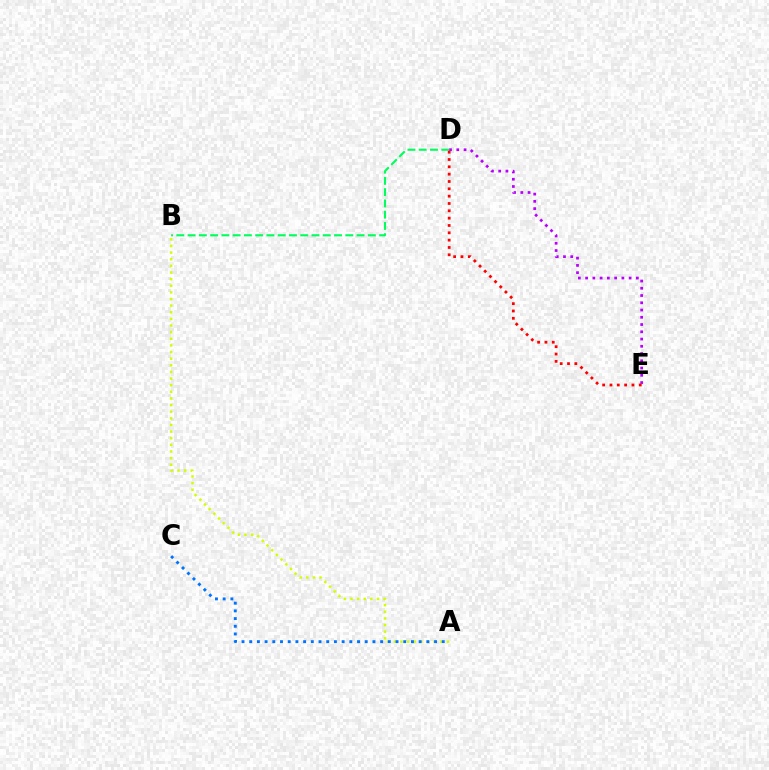{('D', 'E'): [{'color': '#b900ff', 'line_style': 'dotted', 'thickness': 1.97}, {'color': '#ff0000', 'line_style': 'dotted', 'thickness': 1.99}], ('A', 'B'): [{'color': '#d1ff00', 'line_style': 'dotted', 'thickness': 1.8}], ('A', 'C'): [{'color': '#0074ff', 'line_style': 'dotted', 'thickness': 2.09}], ('B', 'D'): [{'color': '#00ff5c', 'line_style': 'dashed', 'thickness': 1.53}]}